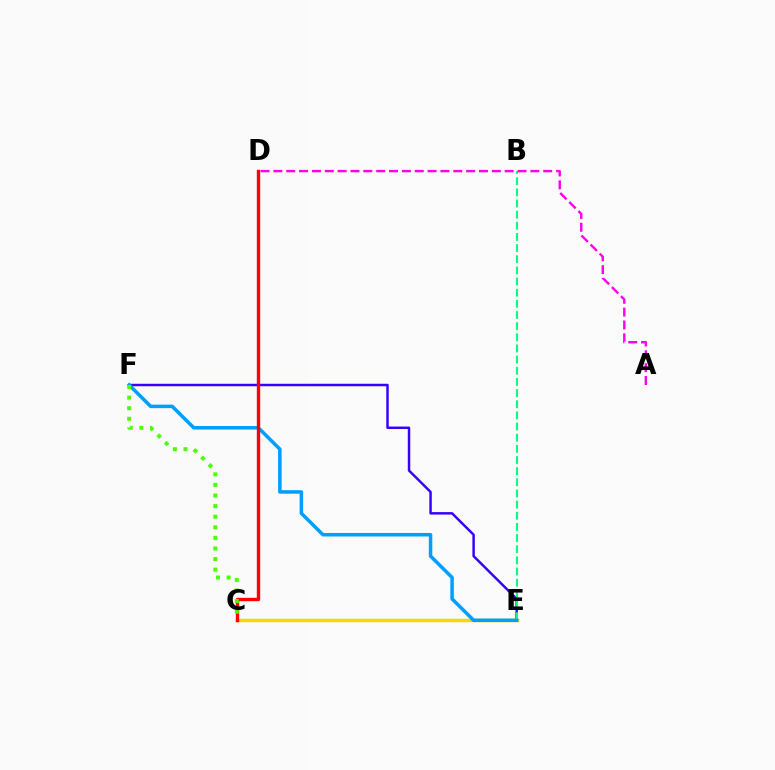{('E', 'F'): [{'color': '#3700ff', 'line_style': 'solid', 'thickness': 1.78}, {'color': '#009eff', 'line_style': 'solid', 'thickness': 2.53}], ('C', 'E'): [{'color': '#ffd500', 'line_style': 'solid', 'thickness': 2.5}], ('B', 'E'): [{'color': '#00ff86', 'line_style': 'dashed', 'thickness': 1.52}], ('C', 'D'): [{'color': '#ff0000', 'line_style': 'solid', 'thickness': 2.42}], ('A', 'D'): [{'color': '#ff00ed', 'line_style': 'dashed', 'thickness': 1.75}], ('C', 'F'): [{'color': '#4fff00', 'line_style': 'dotted', 'thickness': 2.88}]}